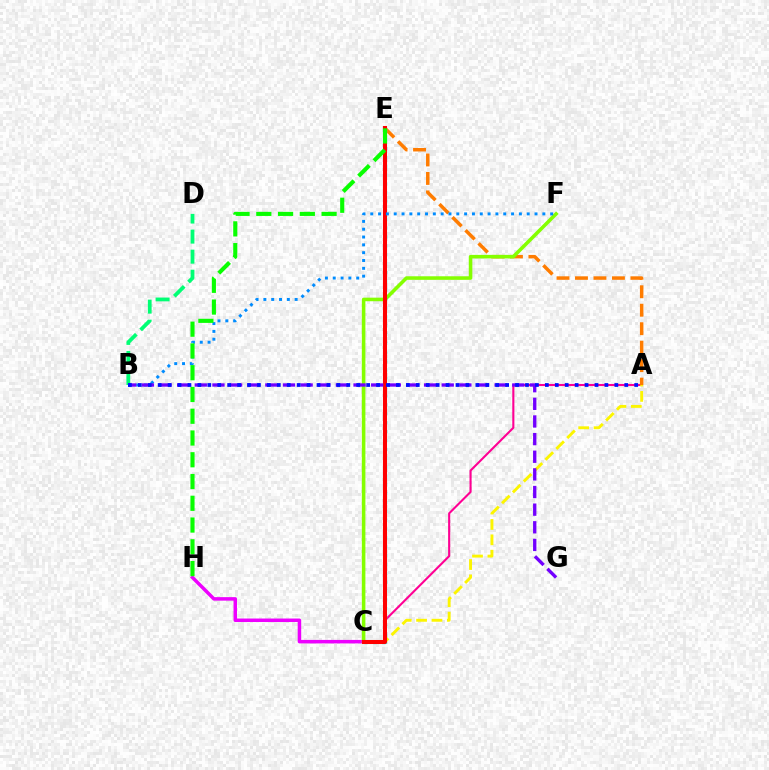{('B', 'D'): [{'color': '#00ff74', 'line_style': 'dashed', 'thickness': 2.72}], ('C', 'H'): [{'color': '#ee00ff', 'line_style': 'solid', 'thickness': 2.52}], ('A', 'C'): [{'color': '#ff0094', 'line_style': 'solid', 'thickness': 1.51}, {'color': '#fcf500', 'line_style': 'dashed', 'thickness': 2.09}], ('A', 'E'): [{'color': '#ff7c00', 'line_style': 'dashed', 'thickness': 2.51}], ('C', 'F'): [{'color': '#84ff00', 'line_style': 'solid', 'thickness': 2.56}], ('C', 'E'): [{'color': '#00fff6', 'line_style': 'dotted', 'thickness': 2.4}, {'color': '#ff0000', 'line_style': 'solid', 'thickness': 2.91}], ('B', 'F'): [{'color': '#008cff', 'line_style': 'dotted', 'thickness': 2.13}], ('B', 'G'): [{'color': '#7200ff', 'line_style': 'dashed', 'thickness': 2.4}], ('E', 'H'): [{'color': '#08ff00', 'line_style': 'dashed', 'thickness': 2.96}], ('A', 'B'): [{'color': '#0010ff', 'line_style': 'dotted', 'thickness': 2.7}]}